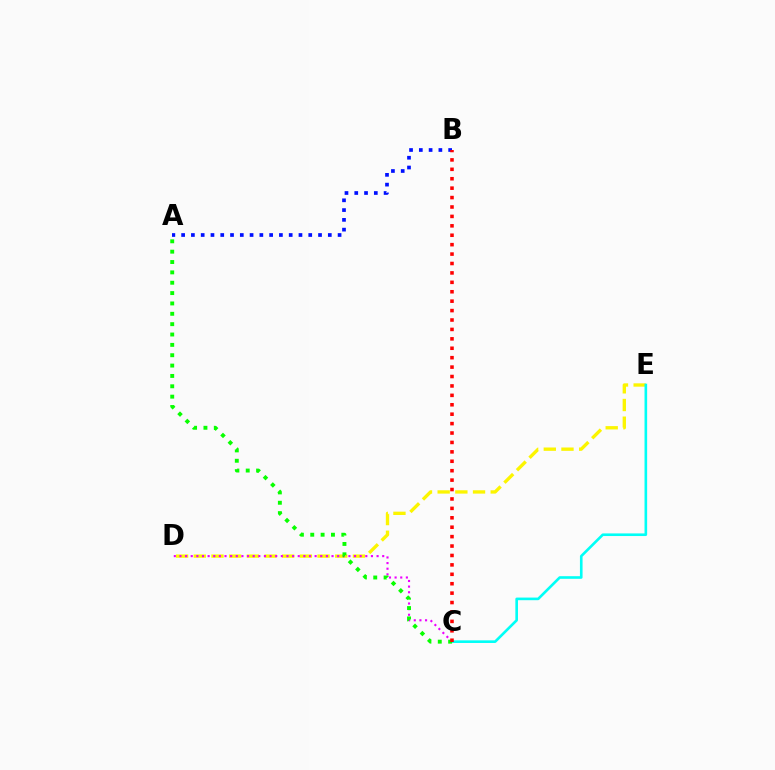{('D', 'E'): [{'color': '#fcf500', 'line_style': 'dashed', 'thickness': 2.4}], ('A', 'B'): [{'color': '#0010ff', 'line_style': 'dotted', 'thickness': 2.66}], ('C', 'E'): [{'color': '#00fff6', 'line_style': 'solid', 'thickness': 1.89}], ('C', 'D'): [{'color': '#ee00ff', 'line_style': 'dotted', 'thickness': 1.53}], ('A', 'C'): [{'color': '#08ff00', 'line_style': 'dotted', 'thickness': 2.81}], ('B', 'C'): [{'color': '#ff0000', 'line_style': 'dotted', 'thickness': 2.56}]}